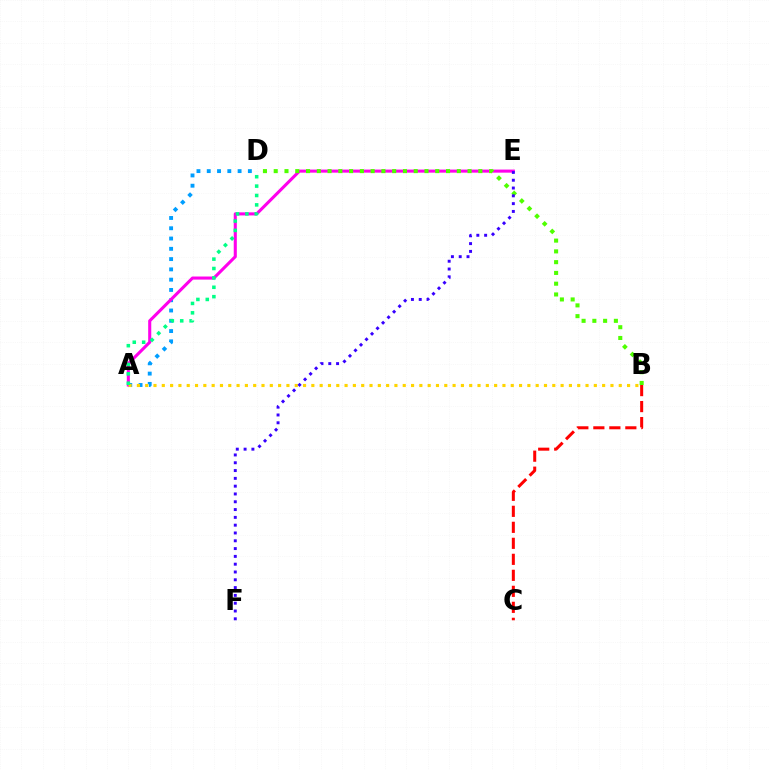{('B', 'C'): [{'color': '#ff0000', 'line_style': 'dashed', 'thickness': 2.17}], ('A', 'D'): [{'color': '#009eff', 'line_style': 'dotted', 'thickness': 2.79}, {'color': '#00ff86', 'line_style': 'dotted', 'thickness': 2.55}], ('A', 'E'): [{'color': '#ff00ed', 'line_style': 'solid', 'thickness': 2.22}], ('A', 'B'): [{'color': '#ffd500', 'line_style': 'dotted', 'thickness': 2.26}], ('B', 'D'): [{'color': '#4fff00', 'line_style': 'dotted', 'thickness': 2.93}], ('E', 'F'): [{'color': '#3700ff', 'line_style': 'dotted', 'thickness': 2.12}]}